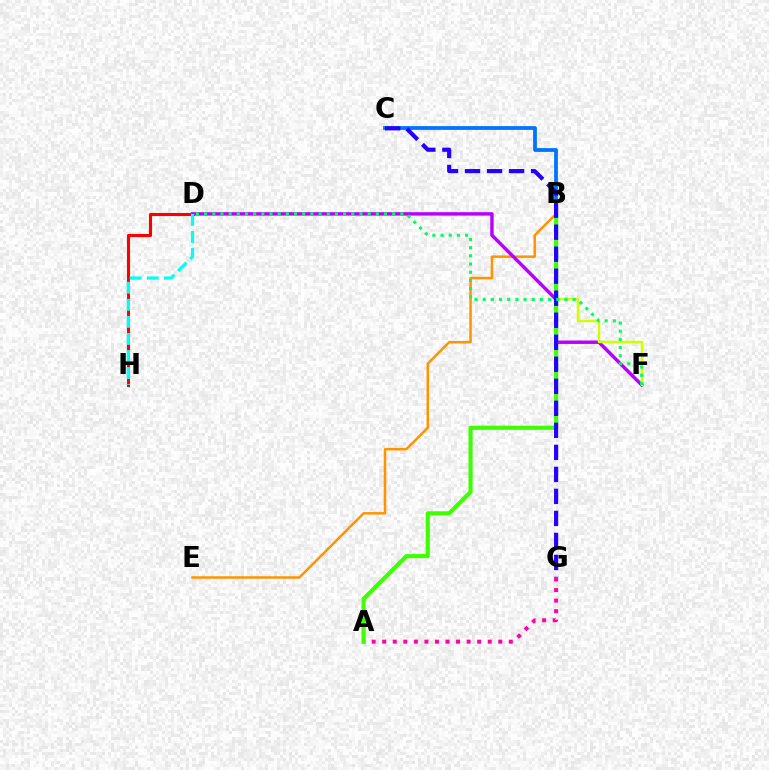{('B', 'E'): [{'color': '#ff9400', 'line_style': 'solid', 'thickness': 1.8}], ('D', 'H'): [{'color': '#ff0000', 'line_style': 'solid', 'thickness': 2.22}, {'color': '#00fff6', 'line_style': 'dashed', 'thickness': 2.32}], ('A', 'G'): [{'color': '#ff00ac', 'line_style': 'dotted', 'thickness': 2.87}], ('D', 'F'): [{'color': '#b900ff', 'line_style': 'solid', 'thickness': 2.47}, {'color': '#00ff5c', 'line_style': 'dotted', 'thickness': 2.22}], ('B', 'F'): [{'color': '#d1ff00', 'line_style': 'solid', 'thickness': 1.78}], ('A', 'B'): [{'color': '#3dff00', 'line_style': 'solid', 'thickness': 2.96}], ('B', 'C'): [{'color': '#0074ff', 'line_style': 'solid', 'thickness': 2.72}], ('C', 'G'): [{'color': '#2500ff', 'line_style': 'dashed', 'thickness': 2.99}]}